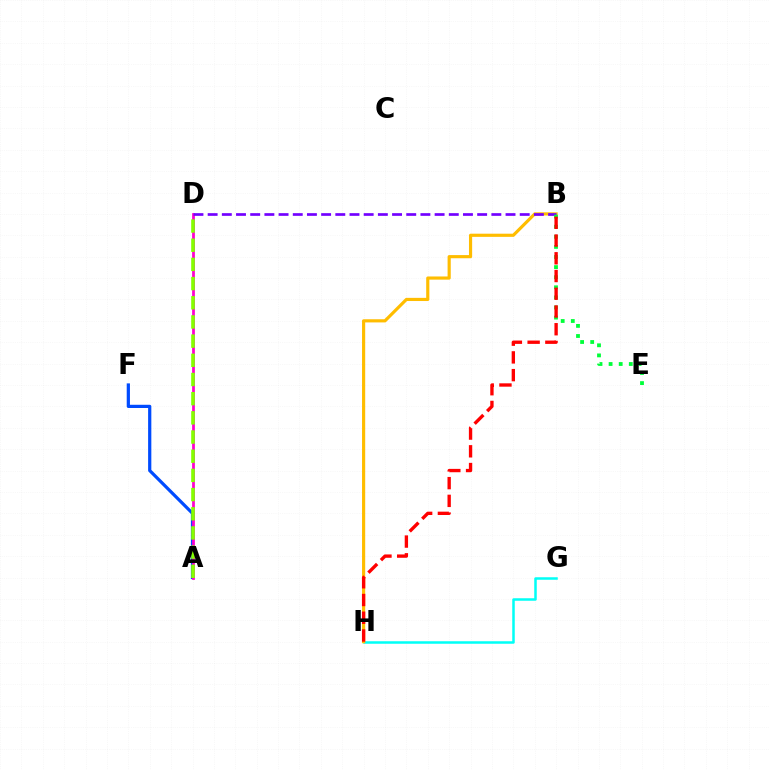{('G', 'H'): [{'color': '#00fff6', 'line_style': 'solid', 'thickness': 1.81}], ('A', 'F'): [{'color': '#004bff', 'line_style': 'solid', 'thickness': 2.32}], ('B', 'H'): [{'color': '#ffbd00', 'line_style': 'solid', 'thickness': 2.28}, {'color': '#ff0000', 'line_style': 'dashed', 'thickness': 2.41}], ('A', 'D'): [{'color': '#ff00cf', 'line_style': 'solid', 'thickness': 1.99}, {'color': '#84ff00', 'line_style': 'dashed', 'thickness': 2.61}], ('B', 'D'): [{'color': '#7200ff', 'line_style': 'dashed', 'thickness': 1.93}], ('B', 'E'): [{'color': '#00ff39', 'line_style': 'dotted', 'thickness': 2.74}]}